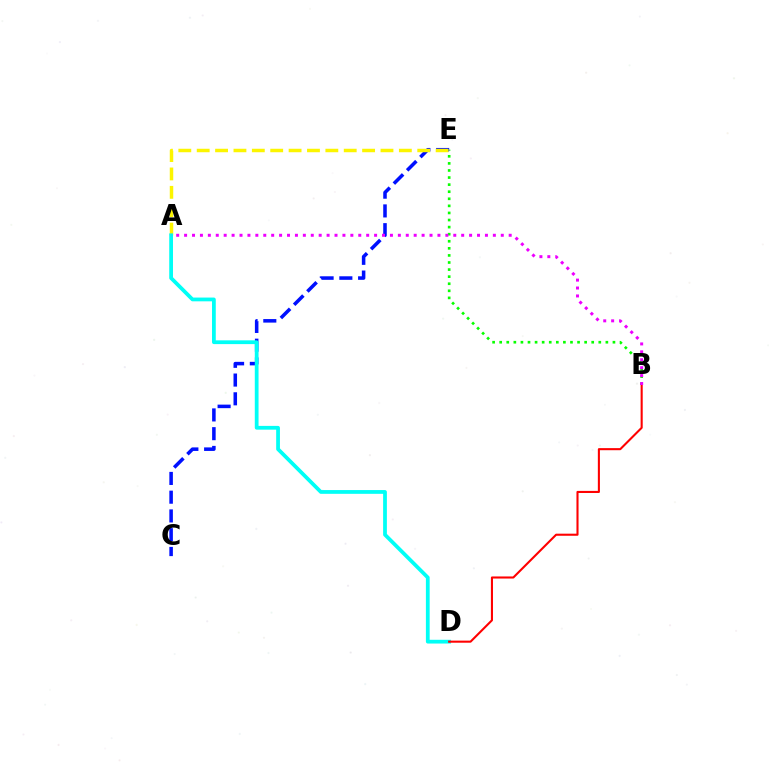{('B', 'E'): [{'color': '#08ff00', 'line_style': 'dotted', 'thickness': 1.92}], ('C', 'E'): [{'color': '#0010ff', 'line_style': 'dashed', 'thickness': 2.55}], ('A', 'E'): [{'color': '#fcf500', 'line_style': 'dashed', 'thickness': 2.5}], ('A', 'D'): [{'color': '#00fff6', 'line_style': 'solid', 'thickness': 2.71}], ('B', 'D'): [{'color': '#ff0000', 'line_style': 'solid', 'thickness': 1.51}], ('A', 'B'): [{'color': '#ee00ff', 'line_style': 'dotted', 'thickness': 2.15}]}